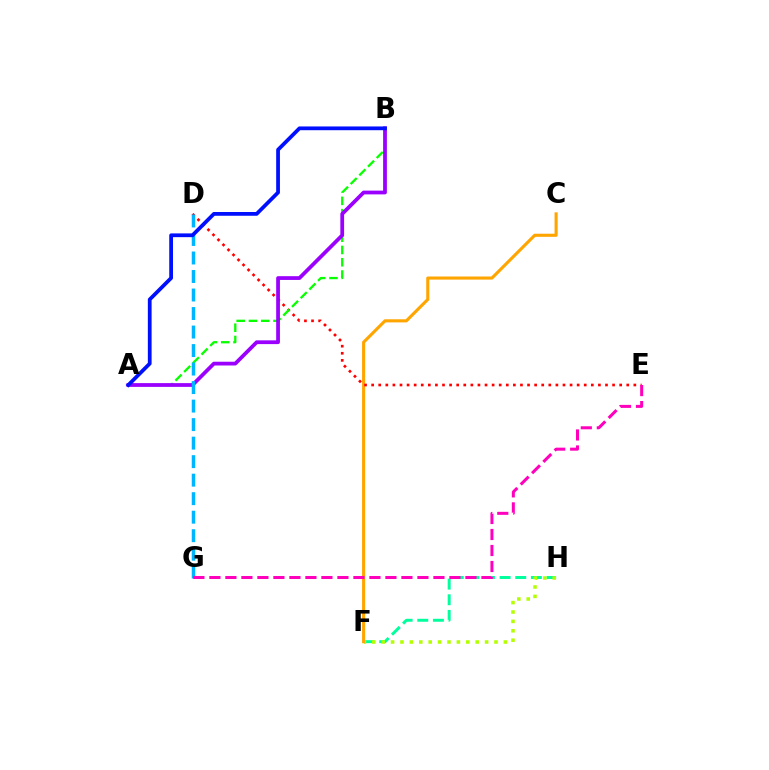{('F', 'H'): [{'color': '#00ff9d', 'line_style': 'dashed', 'thickness': 2.12}, {'color': '#b3ff00', 'line_style': 'dotted', 'thickness': 2.55}], ('C', 'F'): [{'color': '#ffa500', 'line_style': 'solid', 'thickness': 2.23}], ('D', 'E'): [{'color': '#ff0000', 'line_style': 'dotted', 'thickness': 1.93}], ('A', 'B'): [{'color': '#08ff00', 'line_style': 'dashed', 'thickness': 1.67}, {'color': '#9b00ff', 'line_style': 'solid', 'thickness': 2.71}, {'color': '#0010ff', 'line_style': 'solid', 'thickness': 2.71}], ('D', 'G'): [{'color': '#00b5ff', 'line_style': 'dashed', 'thickness': 2.52}], ('E', 'G'): [{'color': '#ff00bd', 'line_style': 'dashed', 'thickness': 2.17}]}